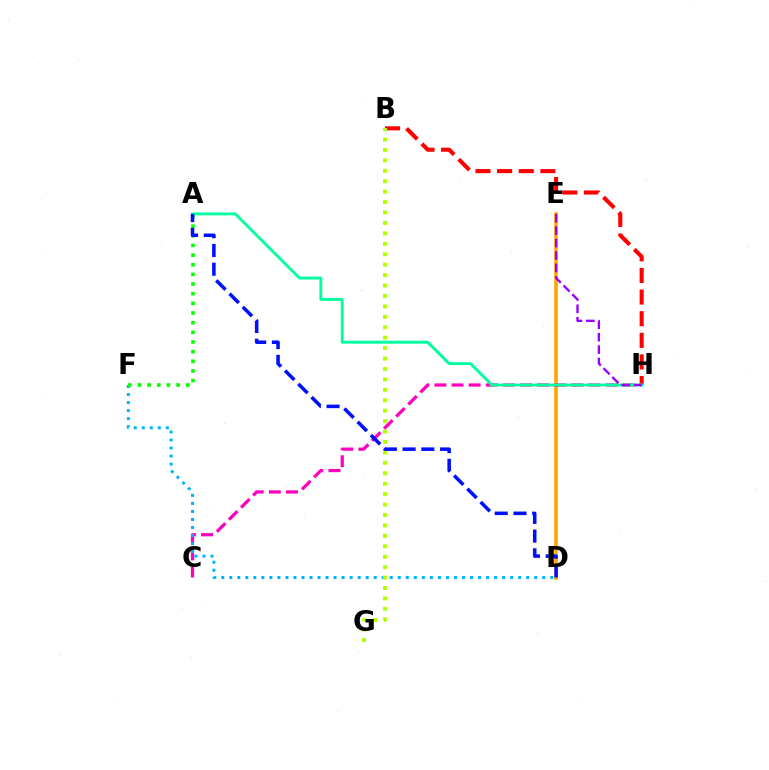{('D', 'E'): [{'color': '#ffa500', 'line_style': 'solid', 'thickness': 2.57}], ('B', 'H'): [{'color': '#ff0000', 'line_style': 'dashed', 'thickness': 2.94}], ('C', 'H'): [{'color': '#ff00bd', 'line_style': 'dashed', 'thickness': 2.32}], ('D', 'F'): [{'color': '#00b5ff', 'line_style': 'dotted', 'thickness': 2.18}], ('A', 'H'): [{'color': '#00ff9d', 'line_style': 'solid', 'thickness': 2.07}], ('A', 'F'): [{'color': '#08ff00', 'line_style': 'dotted', 'thickness': 2.62}], ('B', 'G'): [{'color': '#b3ff00', 'line_style': 'dotted', 'thickness': 2.83}], ('A', 'D'): [{'color': '#0010ff', 'line_style': 'dashed', 'thickness': 2.55}], ('E', 'H'): [{'color': '#9b00ff', 'line_style': 'dashed', 'thickness': 1.69}]}